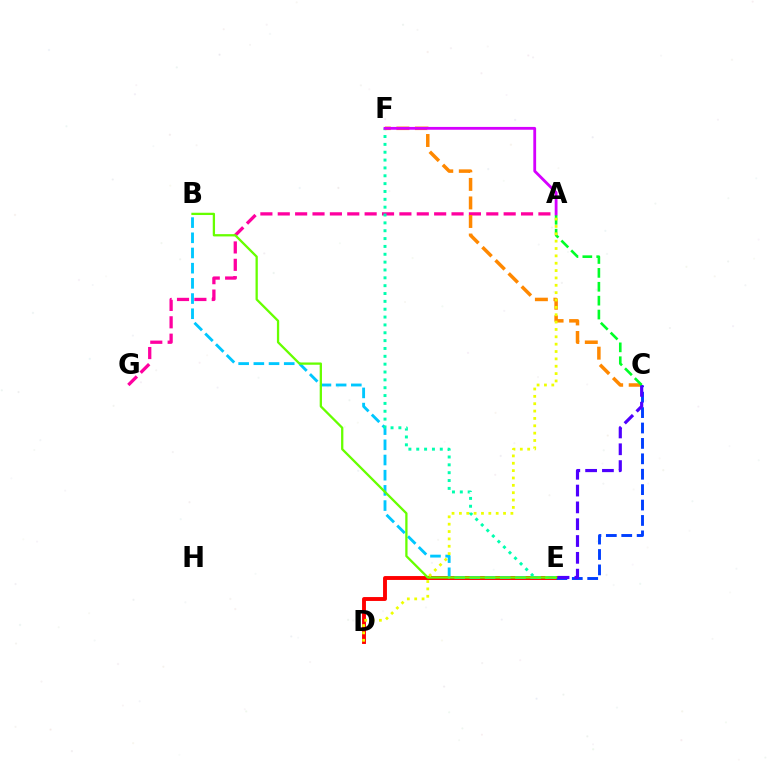{('D', 'E'): [{'color': '#ff0000', 'line_style': 'solid', 'thickness': 2.8}], ('B', 'E'): [{'color': '#00c7ff', 'line_style': 'dashed', 'thickness': 2.06}, {'color': '#66ff00', 'line_style': 'solid', 'thickness': 1.65}], ('C', 'E'): [{'color': '#003fff', 'line_style': 'dashed', 'thickness': 2.09}, {'color': '#4f00ff', 'line_style': 'dashed', 'thickness': 2.28}], ('A', 'G'): [{'color': '#ff00a0', 'line_style': 'dashed', 'thickness': 2.36}], ('E', 'F'): [{'color': '#00ffaf', 'line_style': 'dotted', 'thickness': 2.13}], ('C', 'F'): [{'color': '#ff8800', 'line_style': 'dashed', 'thickness': 2.52}], ('A', 'C'): [{'color': '#00ff27', 'line_style': 'dashed', 'thickness': 1.89}], ('A', 'F'): [{'color': '#d600ff', 'line_style': 'solid', 'thickness': 2.03}], ('A', 'D'): [{'color': '#eeff00', 'line_style': 'dotted', 'thickness': 2.0}]}